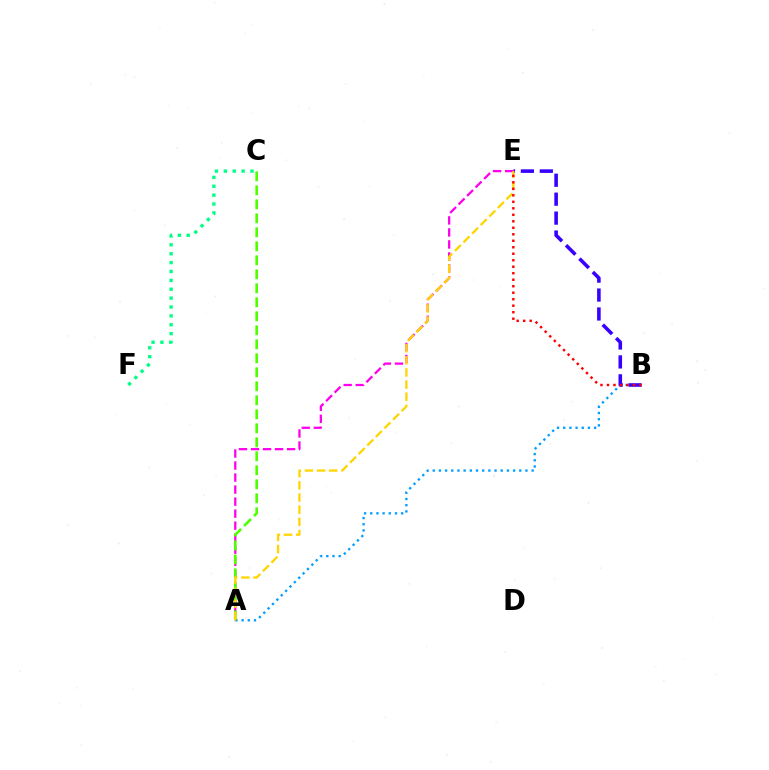{('A', 'B'): [{'color': '#009eff', 'line_style': 'dotted', 'thickness': 1.68}], ('B', 'E'): [{'color': '#3700ff', 'line_style': 'dashed', 'thickness': 2.57}, {'color': '#ff0000', 'line_style': 'dotted', 'thickness': 1.76}], ('A', 'E'): [{'color': '#ff00ed', 'line_style': 'dashed', 'thickness': 1.63}, {'color': '#ffd500', 'line_style': 'dashed', 'thickness': 1.65}], ('A', 'C'): [{'color': '#4fff00', 'line_style': 'dashed', 'thickness': 1.9}], ('C', 'F'): [{'color': '#00ff86', 'line_style': 'dotted', 'thickness': 2.41}]}